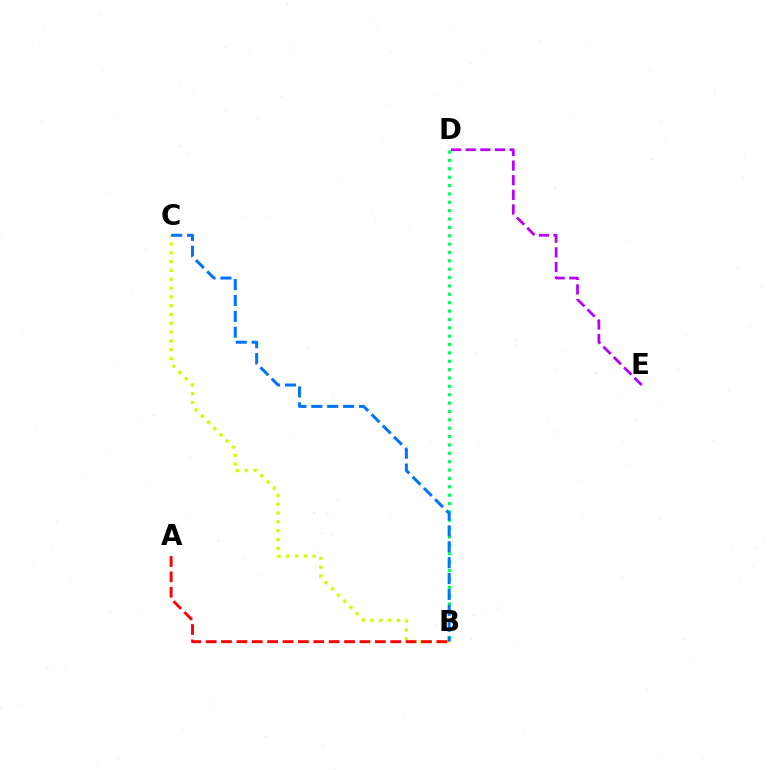{('B', 'C'): [{'color': '#d1ff00', 'line_style': 'dotted', 'thickness': 2.39}, {'color': '#0074ff', 'line_style': 'dashed', 'thickness': 2.16}], ('A', 'B'): [{'color': '#ff0000', 'line_style': 'dashed', 'thickness': 2.09}], ('B', 'D'): [{'color': '#00ff5c', 'line_style': 'dotted', 'thickness': 2.27}], ('D', 'E'): [{'color': '#b900ff', 'line_style': 'dashed', 'thickness': 1.99}]}